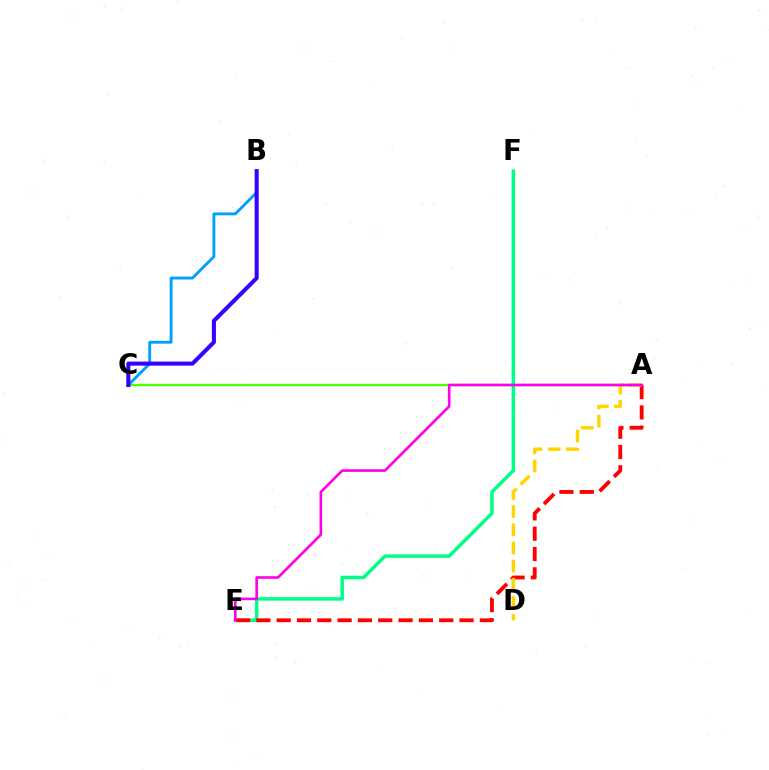{('A', 'C'): [{'color': '#4fff00', 'line_style': 'solid', 'thickness': 1.66}], ('E', 'F'): [{'color': '#00ff86', 'line_style': 'solid', 'thickness': 2.51}], ('A', 'E'): [{'color': '#ff0000', 'line_style': 'dashed', 'thickness': 2.76}, {'color': '#ff00ed', 'line_style': 'solid', 'thickness': 1.9}], ('A', 'D'): [{'color': '#ffd500', 'line_style': 'dashed', 'thickness': 2.47}], ('B', 'C'): [{'color': '#009eff', 'line_style': 'solid', 'thickness': 2.06}, {'color': '#3700ff', 'line_style': 'solid', 'thickness': 2.92}]}